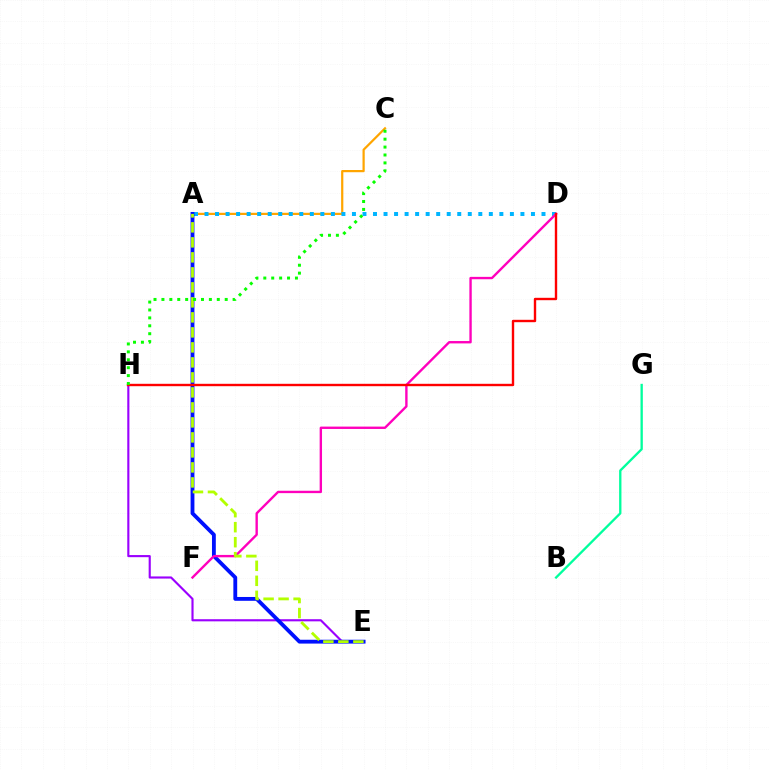{('A', 'C'): [{'color': '#ffa500', 'line_style': 'solid', 'thickness': 1.6}], ('E', 'H'): [{'color': '#9b00ff', 'line_style': 'solid', 'thickness': 1.53}], ('A', 'D'): [{'color': '#00b5ff', 'line_style': 'dotted', 'thickness': 2.86}], ('A', 'E'): [{'color': '#0010ff', 'line_style': 'solid', 'thickness': 2.76}, {'color': '#b3ff00', 'line_style': 'dashed', 'thickness': 2.04}], ('D', 'F'): [{'color': '#ff00bd', 'line_style': 'solid', 'thickness': 1.71}], ('B', 'G'): [{'color': '#00ff9d', 'line_style': 'solid', 'thickness': 1.67}], ('D', 'H'): [{'color': '#ff0000', 'line_style': 'solid', 'thickness': 1.72}], ('C', 'H'): [{'color': '#08ff00', 'line_style': 'dotted', 'thickness': 2.15}]}